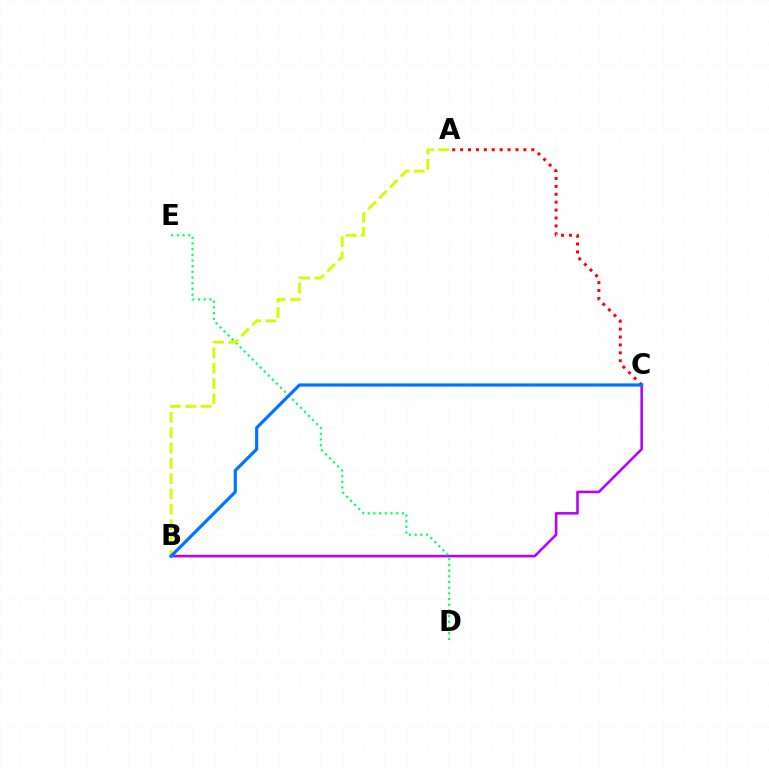{('B', 'C'): [{'color': '#b900ff', 'line_style': 'solid', 'thickness': 1.85}, {'color': '#0074ff', 'line_style': 'solid', 'thickness': 2.29}], ('A', 'C'): [{'color': '#ff0000', 'line_style': 'dotted', 'thickness': 2.15}], ('D', 'E'): [{'color': '#00ff5c', 'line_style': 'dotted', 'thickness': 1.55}], ('A', 'B'): [{'color': '#d1ff00', 'line_style': 'dashed', 'thickness': 2.08}]}